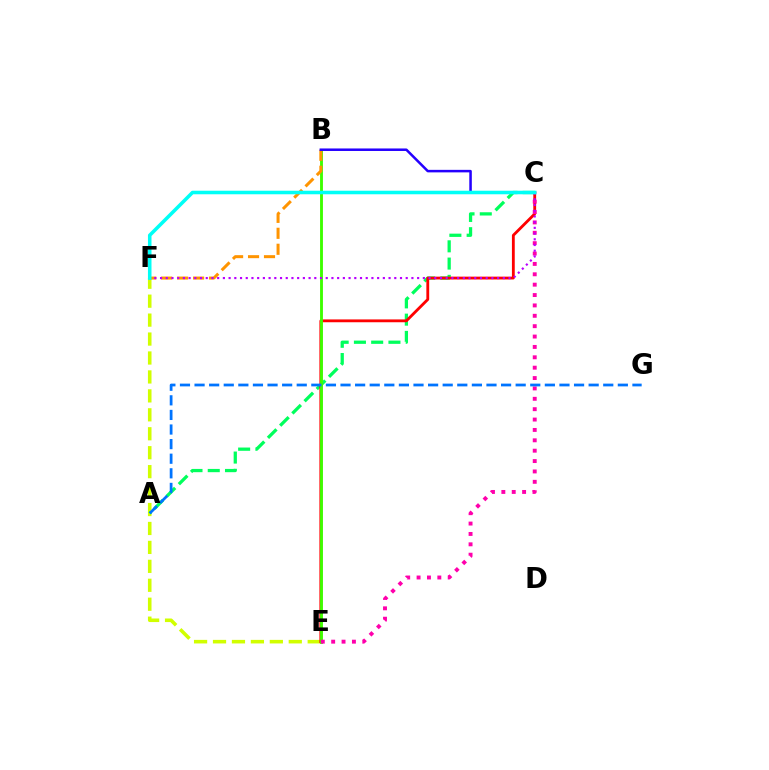{('E', 'F'): [{'color': '#d1ff00', 'line_style': 'dashed', 'thickness': 2.57}], ('A', 'C'): [{'color': '#00ff5c', 'line_style': 'dashed', 'thickness': 2.34}], ('C', 'E'): [{'color': '#ff0000', 'line_style': 'solid', 'thickness': 2.03}, {'color': '#ff00ac', 'line_style': 'dotted', 'thickness': 2.82}], ('B', 'E'): [{'color': '#3dff00', 'line_style': 'solid', 'thickness': 2.06}], ('B', 'F'): [{'color': '#ff9400', 'line_style': 'dashed', 'thickness': 2.17}], ('A', 'G'): [{'color': '#0074ff', 'line_style': 'dashed', 'thickness': 1.98}], ('B', 'C'): [{'color': '#2500ff', 'line_style': 'solid', 'thickness': 1.81}], ('C', 'F'): [{'color': '#b900ff', 'line_style': 'dotted', 'thickness': 1.55}, {'color': '#00fff6', 'line_style': 'solid', 'thickness': 2.55}]}